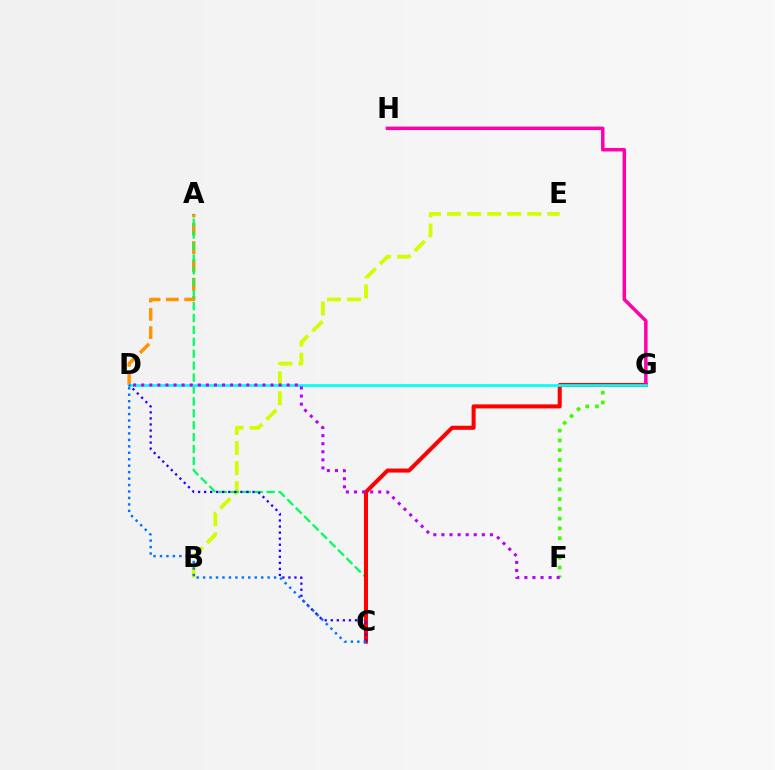{('F', 'G'): [{'color': '#3dff00', 'line_style': 'dotted', 'thickness': 2.66}], ('B', 'E'): [{'color': '#d1ff00', 'line_style': 'dashed', 'thickness': 2.72}], ('A', 'D'): [{'color': '#ff9400', 'line_style': 'dashed', 'thickness': 2.49}], ('A', 'C'): [{'color': '#00ff5c', 'line_style': 'dashed', 'thickness': 1.62}], ('C', 'G'): [{'color': '#ff0000', 'line_style': 'solid', 'thickness': 2.9}], ('G', 'H'): [{'color': '#ff00ac', 'line_style': 'solid', 'thickness': 2.51}], ('D', 'G'): [{'color': '#00fff6', 'line_style': 'solid', 'thickness': 1.94}], ('C', 'D'): [{'color': '#2500ff', 'line_style': 'dotted', 'thickness': 1.64}, {'color': '#0074ff', 'line_style': 'dotted', 'thickness': 1.75}], ('D', 'F'): [{'color': '#b900ff', 'line_style': 'dotted', 'thickness': 2.2}]}